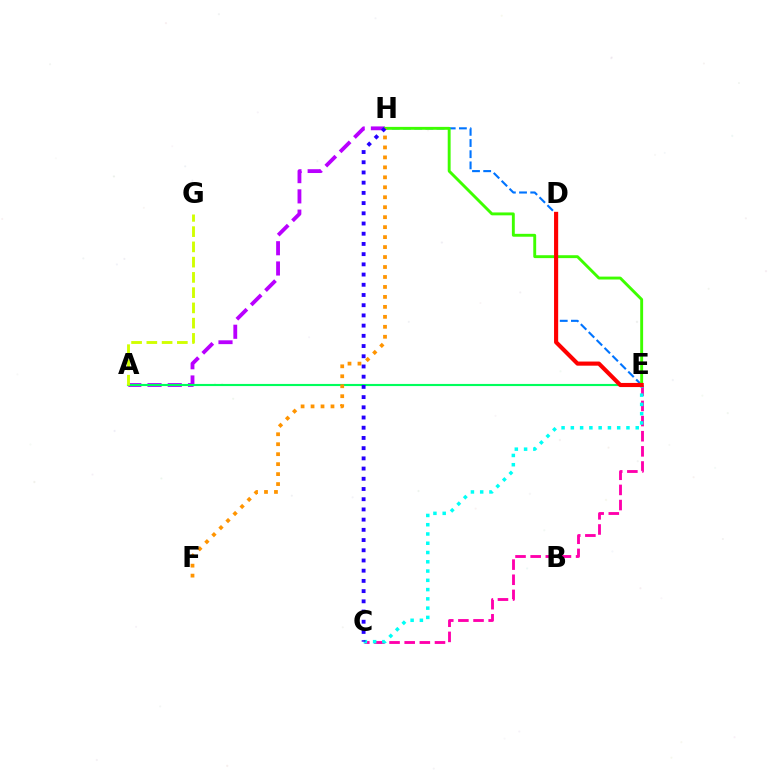{('A', 'H'): [{'color': '#b900ff', 'line_style': 'dashed', 'thickness': 2.75}], ('C', 'E'): [{'color': '#ff00ac', 'line_style': 'dashed', 'thickness': 2.06}, {'color': '#00fff6', 'line_style': 'dotted', 'thickness': 2.52}], ('A', 'E'): [{'color': '#00ff5c', 'line_style': 'solid', 'thickness': 1.54}], ('A', 'G'): [{'color': '#d1ff00', 'line_style': 'dashed', 'thickness': 2.07}], ('E', 'H'): [{'color': '#0074ff', 'line_style': 'dashed', 'thickness': 1.52}, {'color': '#3dff00', 'line_style': 'solid', 'thickness': 2.08}], ('F', 'H'): [{'color': '#ff9400', 'line_style': 'dotted', 'thickness': 2.71}], ('C', 'H'): [{'color': '#2500ff', 'line_style': 'dotted', 'thickness': 2.77}], ('D', 'E'): [{'color': '#ff0000', 'line_style': 'solid', 'thickness': 2.97}]}